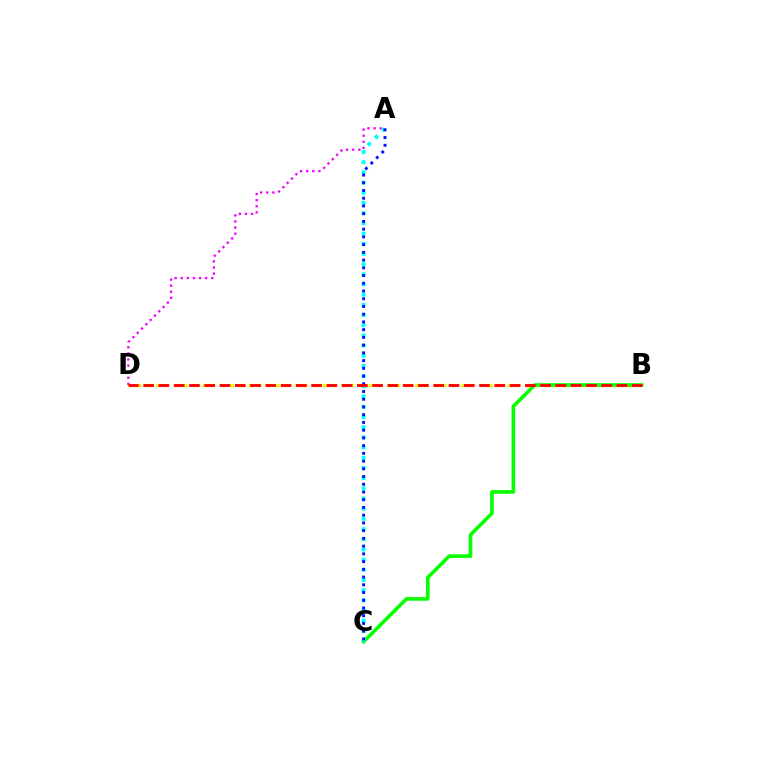{('B', 'D'): [{'color': '#fcf500', 'line_style': 'dotted', 'thickness': 2.51}, {'color': '#ff0000', 'line_style': 'dashed', 'thickness': 2.07}], ('A', 'D'): [{'color': '#ee00ff', 'line_style': 'dotted', 'thickness': 1.66}], ('B', 'C'): [{'color': '#08ff00', 'line_style': 'solid', 'thickness': 2.6}], ('A', 'C'): [{'color': '#00fff6', 'line_style': 'dotted', 'thickness': 2.77}, {'color': '#0010ff', 'line_style': 'dotted', 'thickness': 2.1}]}